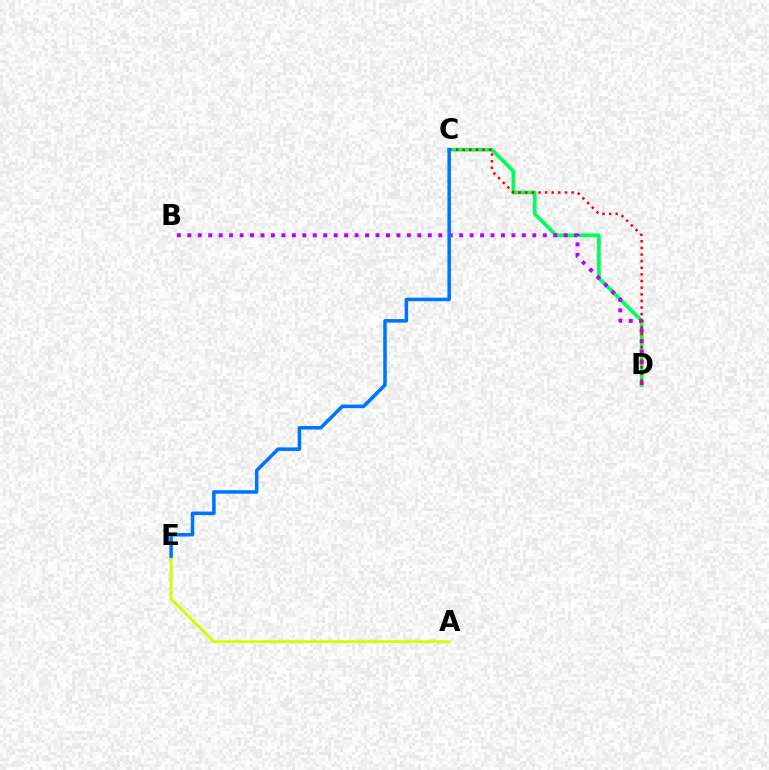{('A', 'E'): [{'color': '#d1ff00', 'line_style': 'solid', 'thickness': 2.08}], ('C', 'D'): [{'color': '#00ff5c', 'line_style': 'solid', 'thickness': 2.69}, {'color': '#ff0000', 'line_style': 'dotted', 'thickness': 1.8}], ('B', 'D'): [{'color': '#b900ff', 'line_style': 'dotted', 'thickness': 2.84}], ('C', 'E'): [{'color': '#0074ff', 'line_style': 'solid', 'thickness': 2.54}]}